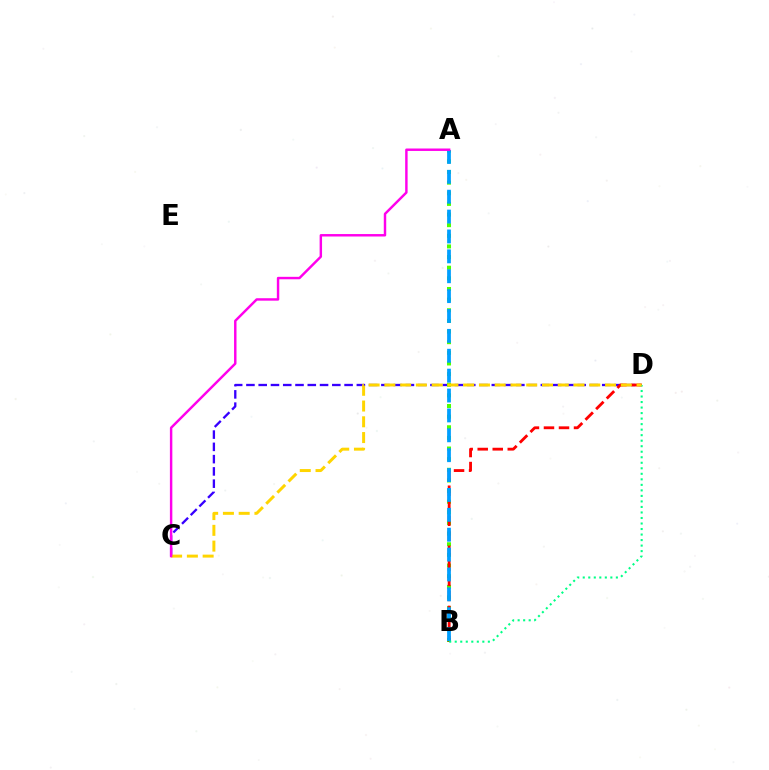{('C', 'D'): [{'color': '#3700ff', 'line_style': 'dashed', 'thickness': 1.67}, {'color': '#ffd500', 'line_style': 'dashed', 'thickness': 2.14}], ('A', 'B'): [{'color': '#4fff00', 'line_style': 'dotted', 'thickness': 2.89}, {'color': '#009eff', 'line_style': 'dashed', 'thickness': 2.7}], ('B', 'D'): [{'color': '#ff0000', 'line_style': 'dashed', 'thickness': 2.04}, {'color': '#00ff86', 'line_style': 'dotted', 'thickness': 1.5}], ('A', 'C'): [{'color': '#ff00ed', 'line_style': 'solid', 'thickness': 1.76}]}